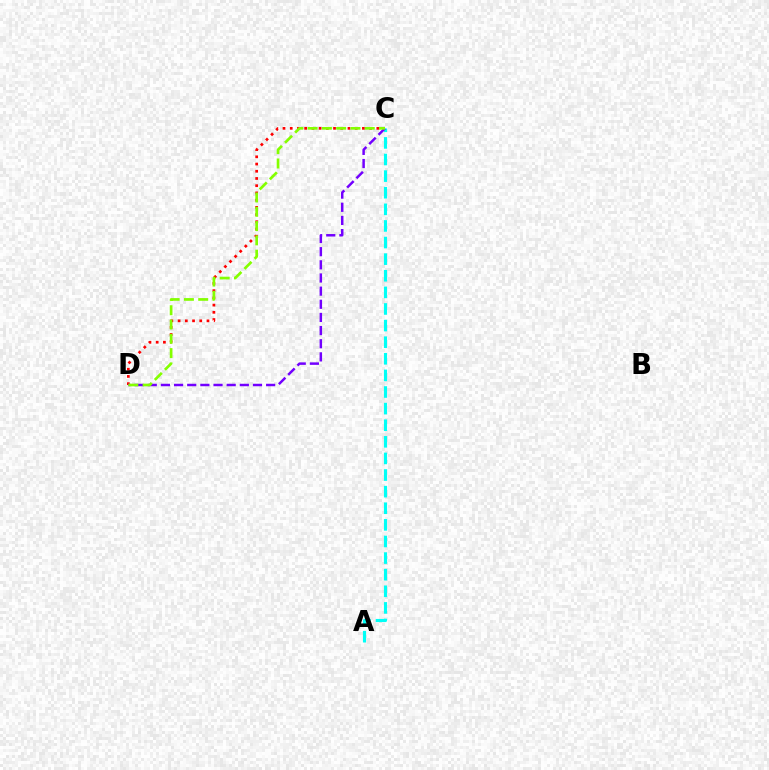{('C', 'D'): [{'color': '#ff0000', 'line_style': 'dotted', 'thickness': 1.96}, {'color': '#7200ff', 'line_style': 'dashed', 'thickness': 1.79}, {'color': '#84ff00', 'line_style': 'dashed', 'thickness': 1.94}], ('A', 'C'): [{'color': '#00fff6', 'line_style': 'dashed', 'thickness': 2.26}]}